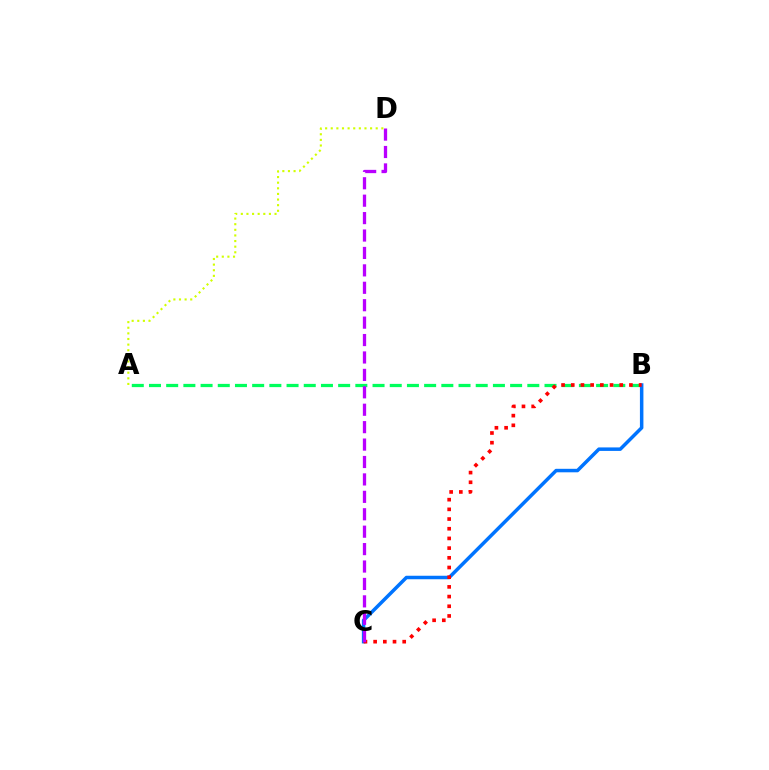{('A', 'B'): [{'color': '#00ff5c', 'line_style': 'dashed', 'thickness': 2.34}], ('B', 'C'): [{'color': '#0074ff', 'line_style': 'solid', 'thickness': 2.52}, {'color': '#ff0000', 'line_style': 'dotted', 'thickness': 2.63}], ('C', 'D'): [{'color': '#b900ff', 'line_style': 'dashed', 'thickness': 2.37}], ('A', 'D'): [{'color': '#d1ff00', 'line_style': 'dotted', 'thickness': 1.53}]}